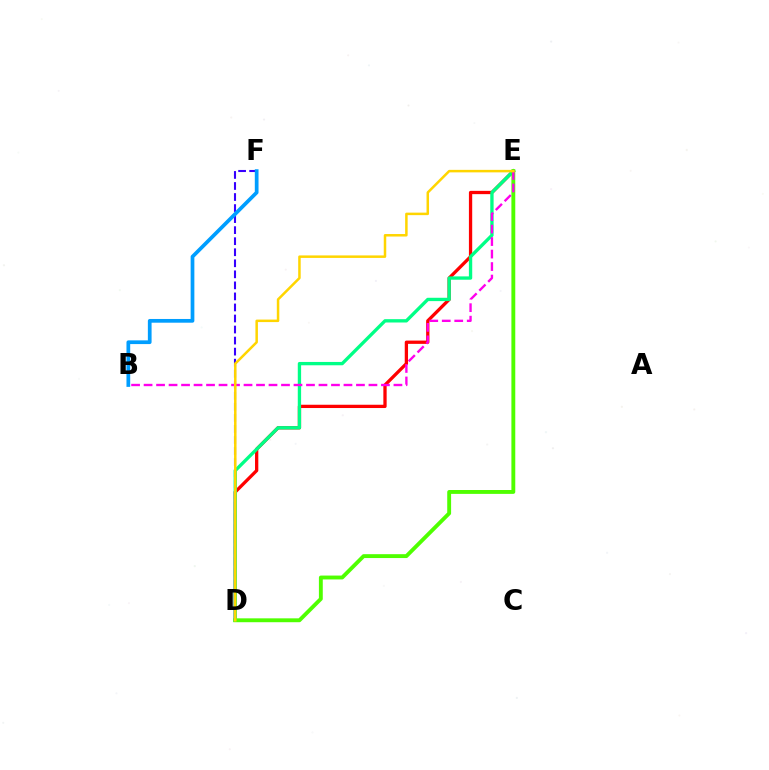{('D', 'E'): [{'color': '#ff0000', 'line_style': 'solid', 'thickness': 2.37}, {'color': '#00ff86', 'line_style': 'solid', 'thickness': 2.4}, {'color': '#4fff00', 'line_style': 'solid', 'thickness': 2.79}, {'color': '#ffd500', 'line_style': 'solid', 'thickness': 1.8}], ('D', 'F'): [{'color': '#3700ff', 'line_style': 'dashed', 'thickness': 1.5}], ('B', 'E'): [{'color': '#ff00ed', 'line_style': 'dashed', 'thickness': 1.7}], ('B', 'F'): [{'color': '#009eff', 'line_style': 'solid', 'thickness': 2.68}]}